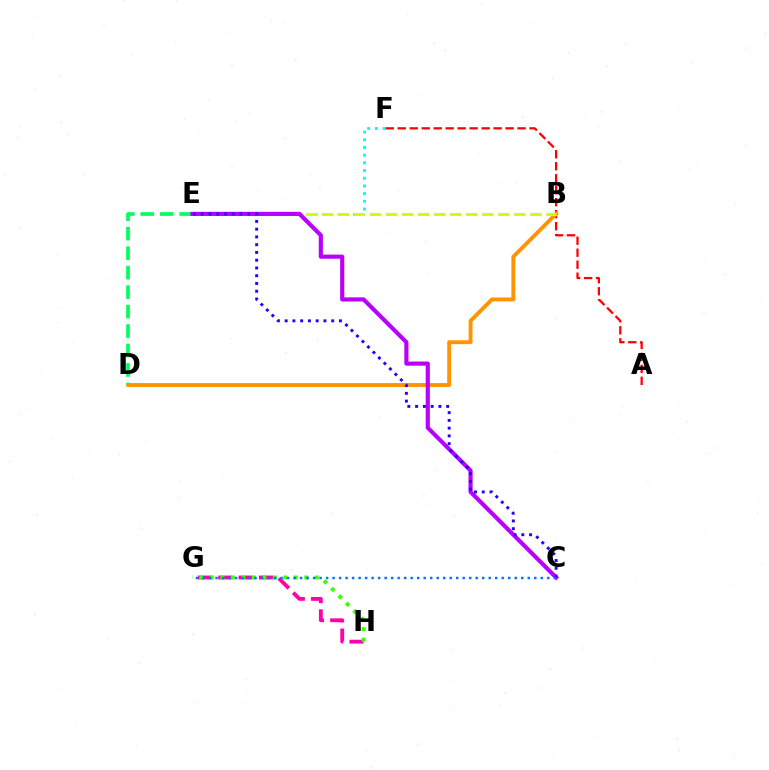{('E', 'F'): [{'color': '#00fff6', 'line_style': 'dotted', 'thickness': 2.09}], ('D', 'E'): [{'color': '#00ff5c', 'line_style': 'dashed', 'thickness': 2.65}], ('G', 'H'): [{'color': '#ff00ac', 'line_style': 'dashed', 'thickness': 2.76}, {'color': '#3dff00', 'line_style': 'dotted', 'thickness': 2.85}], ('A', 'F'): [{'color': '#ff0000', 'line_style': 'dashed', 'thickness': 1.63}], ('B', 'D'): [{'color': '#ff9400', 'line_style': 'solid', 'thickness': 2.8}], ('B', 'E'): [{'color': '#d1ff00', 'line_style': 'dashed', 'thickness': 2.18}], ('C', 'E'): [{'color': '#b900ff', 'line_style': 'solid', 'thickness': 2.98}, {'color': '#2500ff', 'line_style': 'dotted', 'thickness': 2.11}], ('C', 'G'): [{'color': '#0074ff', 'line_style': 'dotted', 'thickness': 1.77}]}